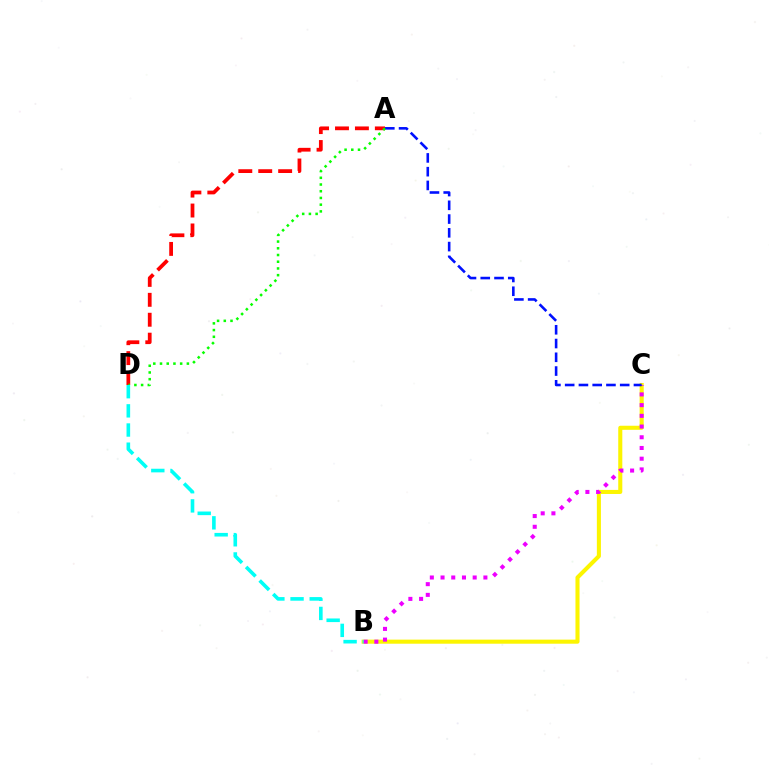{('B', 'C'): [{'color': '#fcf500', 'line_style': 'solid', 'thickness': 2.93}, {'color': '#ee00ff', 'line_style': 'dotted', 'thickness': 2.91}], ('A', 'D'): [{'color': '#ff0000', 'line_style': 'dashed', 'thickness': 2.71}, {'color': '#08ff00', 'line_style': 'dotted', 'thickness': 1.82}], ('A', 'C'): [{'color': '#0010ff', 'line_style': 'dashed', 'thickness': 1.87}], ('B', 'D'): [{'color': '#00fff6', 'line_style': 'dashed', 'thickness': 2.6}]}